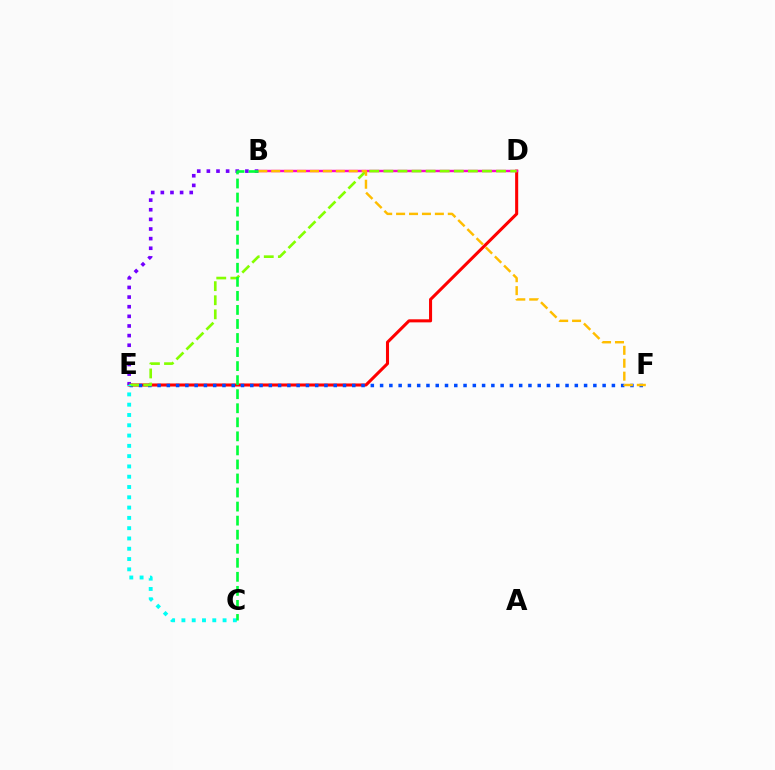{('D', 'E'): [{'color': '#ff0000', 'line_style': 'solid', 'thickness': 2.2}, {'color': '#84ff00', 'line_style': 'dashed', 'thickness': 1.91}], ('B', 'D'): [{'color': '#ff00cf', 'line_style': 'solid', 'thickness': 1.75}], ('E', 'F'): [{'color': '#004bff', 'line_style': 'dotted', 'thickness': 2.52}], ('B', 'E'): [{'color': '#7200ff', 'line_style': 'dotted', 'thickness': 2.62}], ('C', 'E'): [{'color': '#00fff6', 'line_style': 'dotted', 'thickness': 2.8}], ('B', 'F'): [{'color': '#ffbd00', 'line_style': 'dashed', 'thickness': 1.76}], ('B', 'C'): [{'color': '#00ff39', 'line_style': 'dashed', 'thickness': 1.91}]}